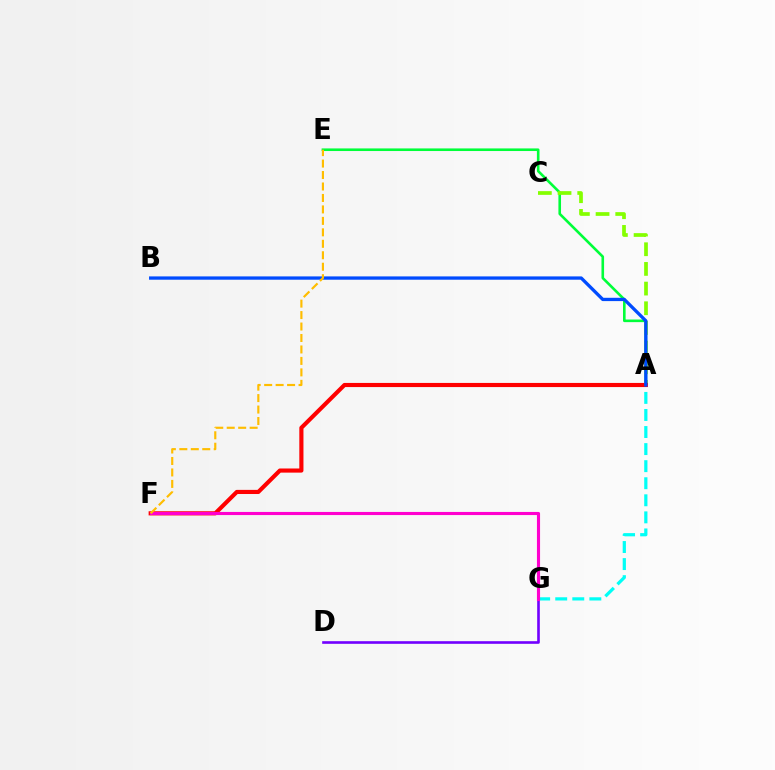{('A', 'E'): [{'color': '#00ff39', 'line_style': 'solid', 'thickness': 1.88}], ('A', 'G'): [{'color': '#00fff6', 'line_style': 'dashed', 'thickness': 2.32}], ('D', 'G'): [{'color': '#7200ff', 'line_style': 'solid', 'thickness': 1.89}], ('A', 'C'): [{'color': '#84ff00', 'line_style': 'dashed', 'thickness': 2.67}], ('A', 'F'): [{'color': '#ff0000', 'line_style': 'solid', 'thickness': 2.98}], ('A', 'B'): [{'color': '#004bff', 'line_style': 'solid', 'thickness': 2.38}], ('F', 'G'): [{'color': '#ff00cf', 'line_style': 'solid', 'thickness': 2.24}], ('E', 'F'): [{'color': '#ffbd00', 'line_style': 'dashed', 'thickness': 1.56}]}